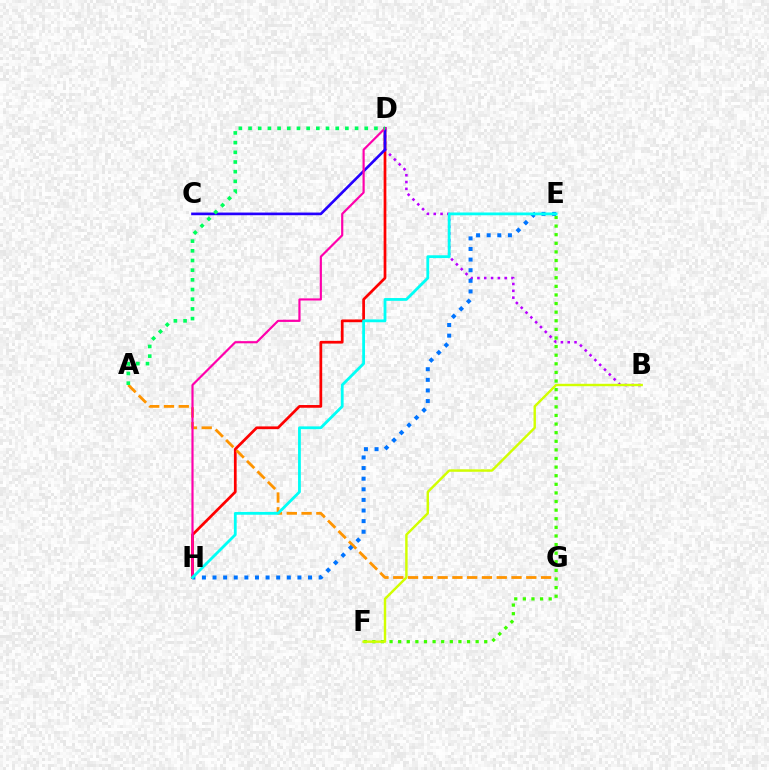{('D', 'H'): [{'color': '#ff0000', 'line_style': 'solid', 'thickness': 1.96}, {'color': '#ff00ac', 'line_style': 'solid', 'thickness': 1.57}], ('B', 'D'): [{'color': '#b900ff', 'line_style': 'dotted', 'thickness': 1.85}], ('A', 'G'): [{'color': '#ff9400', 'line_style': 'dashed', 'thickness': 2.01}], ('C', 'D'): [{'color': '#2500ff', 'line_style': 'solid', 'thickness': 1.92}], ('E', 'F'): [{'color': '#3dff00', 'line_style': 'dotted', 'thickness': 2.34}], ('E', 'H'): [{'color': '#0074ff', 'line_style': 'dotted', 'thickness': 2.88}, {'color': '#00fff6', 'line_style': 'solid', 'thickness': 2.02}], ('B', 'F'): [{'color': '#d1ff00', 'line_style': 'solid', 'thickness': 1.75}], ('A', 'D'): [{'color': '#00ff5c', 'line_style': 'dotted', 'thickness': 2.63}]}